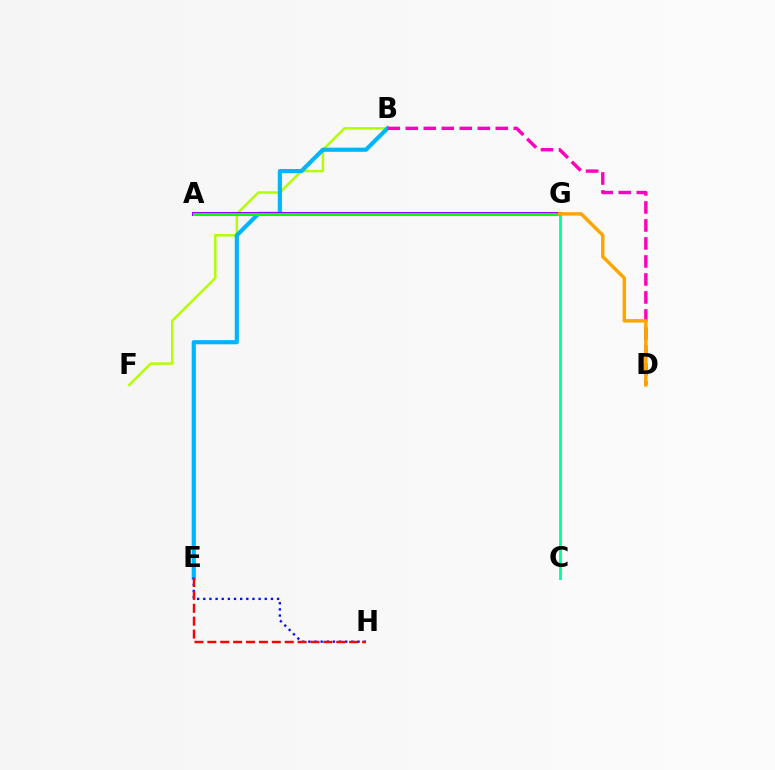{('B', 'F'): [{'color': '#b3ff00', 'line_style': 'solid', 'thickness': 1.79}], ('C', 'G'): [{'color': '#00ff9d', 'line_style': 'solid', 'thickness': 2.04}], ('B', 'E'): [{'color': '#00b5ff', 'line_style': 'solid', 'thickness': 2.99}], ('E', 'H'): [{'color': '#0010ff', 'line_style': 'dotted', 'thickness': 1.67}, {'color': '#ff0000', 'line_style': 'dashed', 'thickness': 1.75}], ('A', 'G'): [{'color': '#9b00ff', 'line_style': 'solid', 'thickness': 2.93}, {'color': '#08ff00', 'line_style': 'solid', 'thickness': 2.14}], ('B', 'D'): [{'color': '#ff00bd', 'line_style': 'dashed', 'thickness': 2.45}], ('D', 'G'): [{'color': '#ffa500', 'line_style': 'solid', 'thickness': 2.48}]}